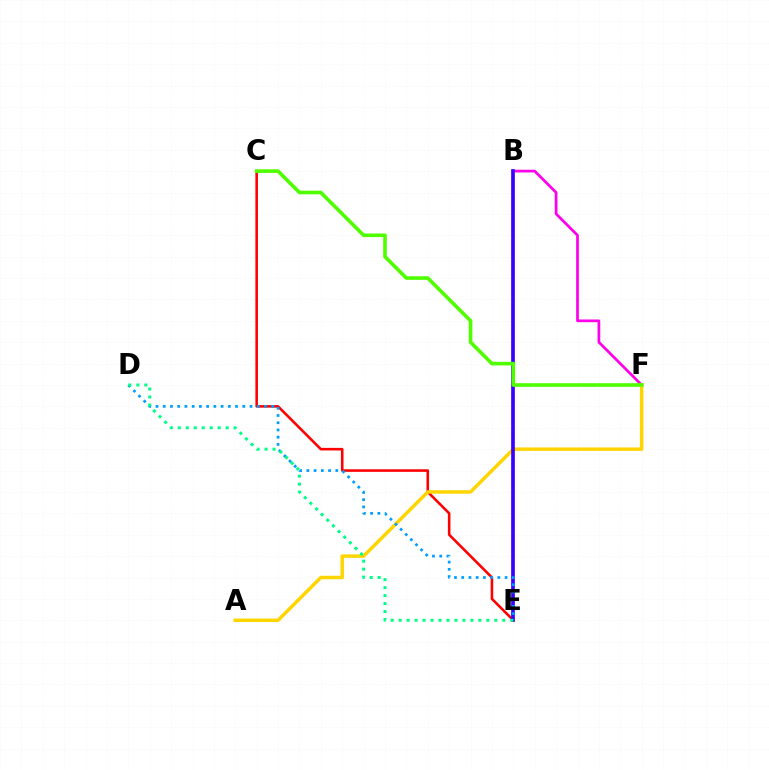{('C', 'E'): [{'color': '#ff0000', 'line_style': 'solid', 'thickness': 1.86}], ('B', 'F'): [{'color': '#ff00ed', 'line_style': 'solid', 'thickness': 1.96}], ('A', 'F'): [{'color': '#ffd500', 'line_style': 'solid', 'thickness': 2.51}], ('B', 'E'): [{'color': '#3700ff', 'line_style': 'solid', 'thickness': 2.65}], ('D', 'E'): [{'color': '#009eff', 'line_style': 'dotted', 'thickness': 1.96}, {'color': '#00ff86', 'line_style': 'dotted', 'thickness': 2.17}], ('C', 'F'): [{'color': '#4fff00', 'line_style': 'solid', 'thickness': 2.61}]}